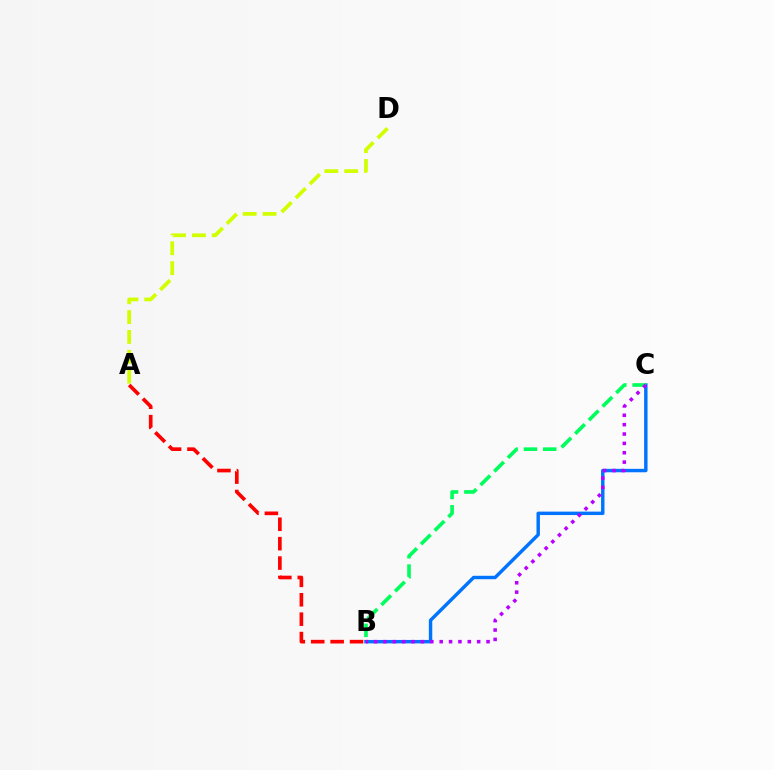{('B', 'C'): [{'color': '#0074ff', 'line_style': 'solid', 'thickness': 2.47}, {'color': '#00ff5c', 'line_style': 'dashed', 'thickness': 2.62}, {'color': '#b900ff', 'line_style': 'dotted', 'thickness': 2.55}], ('A', 'B'): [{'color': '#ff0000', 'line_style': 'dashed', 'thickness': 2.64}], ('A', 'D'): [{'color': '#d1ff00', 'line_style': 'dashed', 'thickness': 2.7}]}